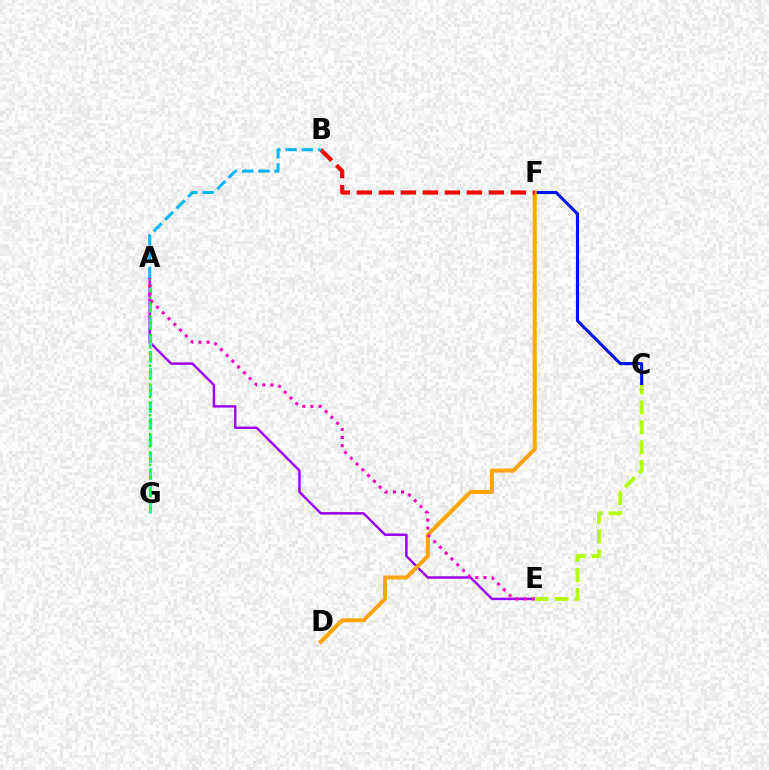{('A', 'E'): [{'color': '#9b00ff', 'line_style': 'solid', 'thickness': 1.77}, {'color': '#ff00bd', 'line_style': 'dotted', 'thickness': 2.21}], ('C', 'F'): [{'color': '#0010ff', 'line_style': 'solid', 'thickness': 2.24}], ('D', 'F'): [{'color': '#ffa500', 'line_style': 'solid', 'thickness': 2.86}], ('A', 'G'): [{'color': '#00ff9d', 'line_style': 'dashed', 'thickness': 2.28}, {'color': '#08ff00', 'line_style': 'dotted', 'thickness': 1.68}], ('B', 'F'): [{'color': '#ff0000', 'line_style': 'dashed', 'thickness': 2.99}], ('A', 'B'): [{'color': '#00b5ff', 'line_style': 'dashed', 'thickness': 2.2}], ('C', 'E'): [{'color': '#b3ff00', 'line_style': 'dashed', 'thickness': 2.71}]}